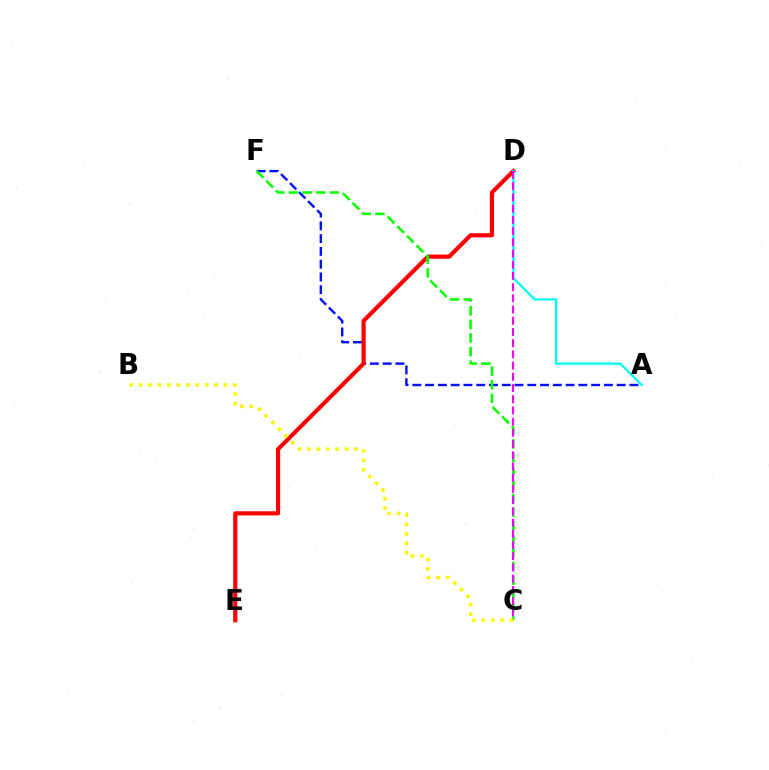{('A', 'F'): [{'color': '#0010ff', 'line_style': 'dashed', 'thickness': 1.73}], ('D', 'E'): [{'color': '#ff0000', 'line_style': 'solid', 'thickness': 2.99}], ('A', 'D'): [{'color': '#00fff6', 'line_style': 'solid', 'thickness': 1.64}], ('C', 'F'): [{'color': '#08ff00', 'line_style': 'dashed', 'thickness': 1.85}], ('C', 'D'): [{'color': '#ee00ff', 'line_style': 'dashed', 'thickness': 1.52}], ('B', 'C'): [{'color': '#fcf500', 'line_style': 'dotted', 'thickness': 2.56}]}